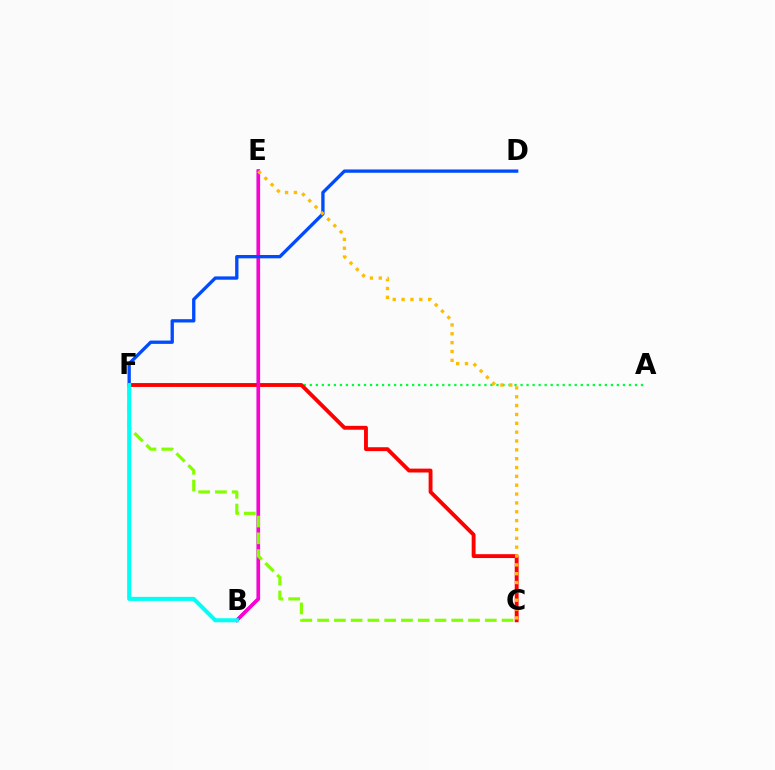{('A', 'F'): [{'color': '#00ff39', 'line_style': 'dotted', 'thickness': 1.64}], ('C', 'F'): [{'color': '#ff0000', 'line_style': 'solid', 'thickness': 2.79}, {'color': '#84ff00', 'line_style': 'dashed', 'thickness': 2.28}], ('B', 'E'): [{'color': '#7200ff', 'line_style': 'solid', 'thickness': 2.2}, {'color': '#ff00cf', 'line_style': 'solid', 'thickness': 2.55}], ('D', 'F'): [{'color': '#004bff', 'line_style': 'solid', 'thickness': 2.39}], ('C', 'E'): [{'color': '#ffbd00', 'line_style': 'dotted', 'thickness': 2.4}], ('B', 'F'): [{'color': '#00fff6', 'line_style': 'solid', 'thickness': 2.91}]}